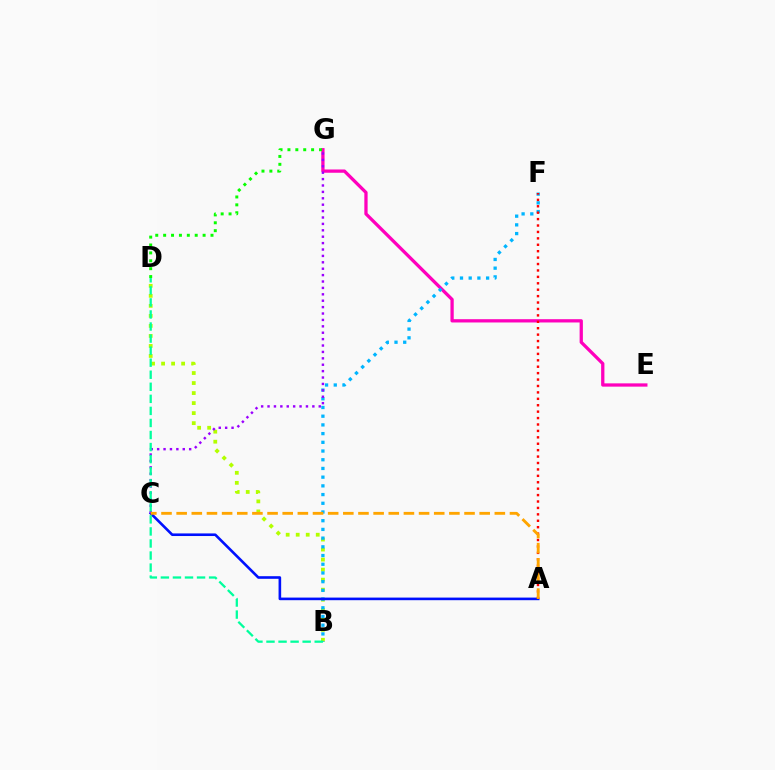{('B', 'D'): [{'color': '#b3ff00', 'line_style': 'dotted', 'thickness': 2.72}, {'color': '#00ff9d', 'line_style': 'dashed', 'thickness': 1.64}], ('E', 'G'): [{'color': '#ff00bd', 'line_style': 'solid', 'thickness': 2.36}], ('B', 'F'): [{'color': '#00b5ff', 'line_style': 'dotted', 'thickness': 2.37}], ('A', 'C'): [{'color': '#0010ff', 'line_style': 'solid', 'thickness': 1.88}, {'color': '#ffa500', 'line_style': 'dashed', 'thickness': 2.06}], ('C', 'G'): [{'color': '#9b00ff', 'line_style': 'dotted', 'thickness': 1.74}], ('A', 'F'): [{'color': '#ff0000', 'line_style': 'dotted', 'thickness': 1.74}], ('D', 'G'): [{'color': '#08ff00', 'line_style': 'dotted', 'thickness': 2.14}]}